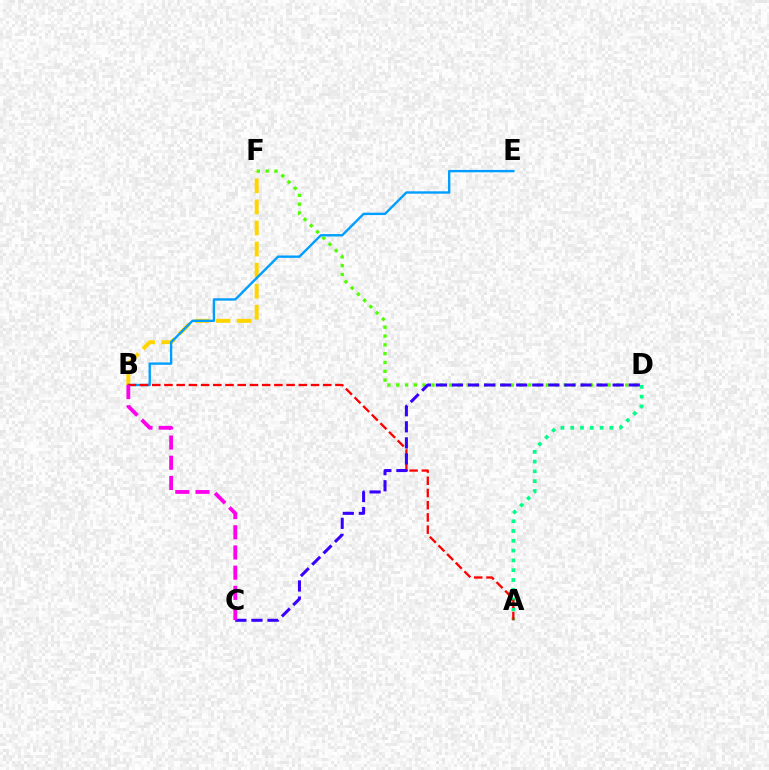{('A', 'D'): [{'color': '#00ff86', 'line_style': 'dotted', 'thickness': 2.66}], ('B', 'F'): [{'color': '#ffd500', 'line_style': 'dashed', 'thickness': 2.86}], ('B', 'E'): [{'color': '#009eff', 'line_style': 'solid', 'thickness': 1.71}], ('D', 'F'): [{'color': '#4fff00', 'line_style': 'dotted', 'thickness': 2.39}], ('A', 'B'): [{'color': '#ff0000', 'line_style': 'dashed', 'thickness': 1.66}], ('C', 'D'): [{'color': '#3700ff', 'line_style': 'dashed', 'thickness': 2.18}], ('B', 'C'): [{'color': '#ff00ed', 'line_style': 'dashed', 'thickness': 2.74}]}